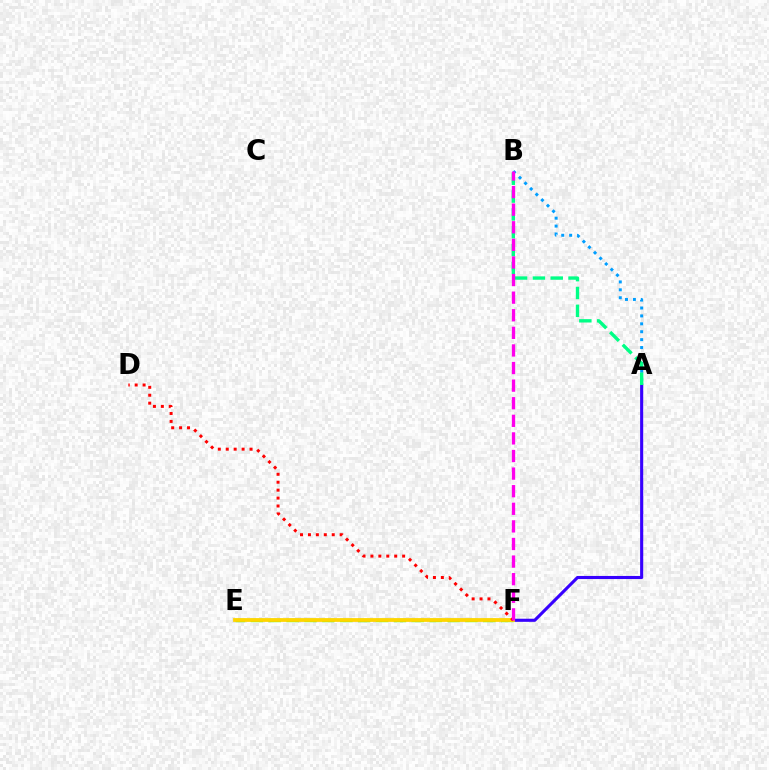{('A', 'F'): [{'color': '#3700ff', 'line_style': 'solid', 'thickness': 2.23}], ('E', 'F'): [{'color': '#4fff00', 'line_style': 'dashed', 'thickness': 2.43}, {'color': '#ffd500', 'line_style': 'solid', 'thickness': 2.72}], ('A', 'B'): [{'color': '#009eff', 'line_style': 'dotted', 'thickness': 2.15}, {'color': '#00ff86', 'line_style': 'dashed', 'thickness': 2.42}], ('D', 'F'): [{'color': '#ff0000', 'line_style': 'dotted', 'thickness': 2.15}], ('B', 'F'): [{'color': '#ff00ed', 'line_style': 'dashed', 'thickness': 2.39}]}